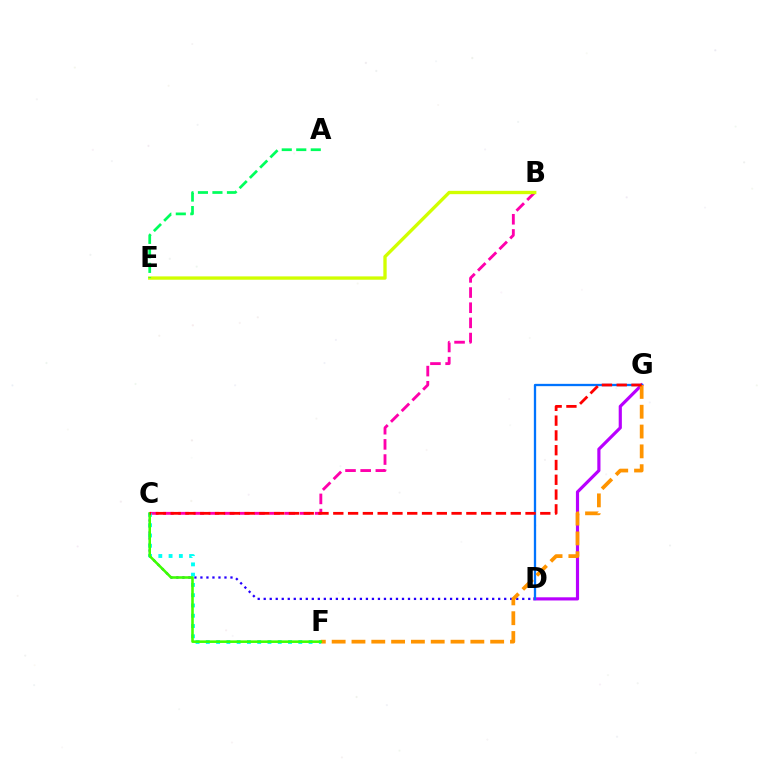{('C', 'D'): [{'color': '#2500ff', 'line_style': 'dotted', 'thickness': 1.63}], ('D', 'G'): [{'color': '#b900ff', 'line_style': 'solid', 'thickness': 2.28}, {'color': '#0074ff', 'line_style': 'solid', 'thickness': 1.66}], ('B', 'C'): [{'color': '#ff00ac', 'line_style': 'dashed', 'thickness': 2.06}], ('C', 'F'): [{'color': '#00fff6', 'line_style': 'dotted', 'thickness': 2.79}, {'color': '#3dff00', 'line_style': 'solid', 'thickness': 1.85}], ('F', 'G'): [{'color': '#ff9400', 'line_style': 'dashed', 'thickness': 2.69}], ('B', 'E'): [{'color': '#d1ff00', 'line_style': 'solid', 'thickness': 2.4}], ('C', 'G'): [{'color': '#ff0000', 'line_style': 'dashed', 'thickness': 2.01}], ('A', 'E'): [{'color': '#00ff5c', 'line_style': 'dashed', 'thickness': 1.97}]}